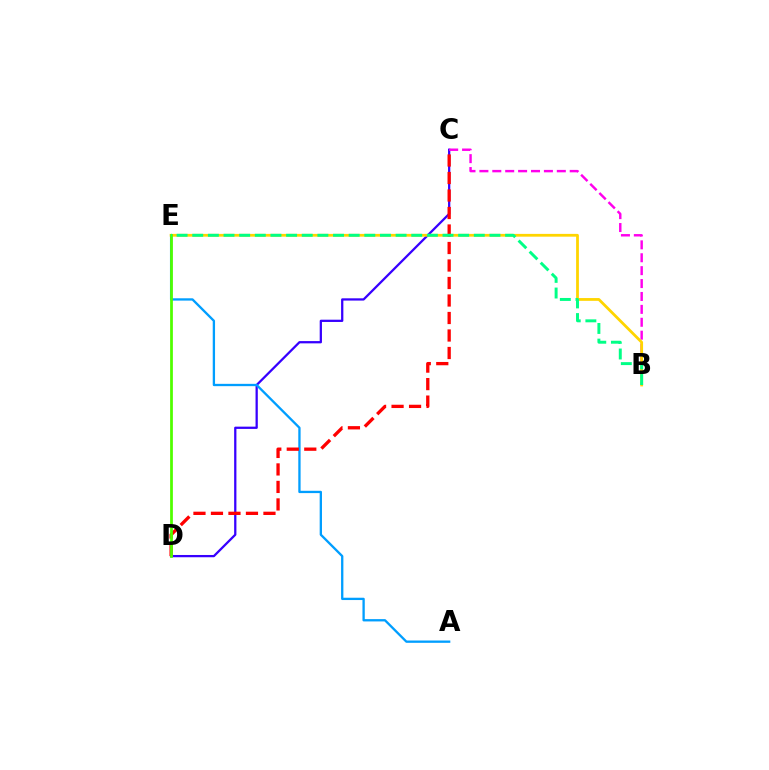{('C', 'D'): [{'color': '#3700ff', 'line_style': 'solid', 'thickness': 1.63}, {'color': '#ff0000', 'line_style': 'dashed', 'thickness': 2.38}], ('A', 'E'): [{'color': '#009eff', 'line_style': 'solid', 'thickness': 1.67}], ('B', 'C'): [{'color': '#ff00ed', 'line_style': 'dashed', 'thickness': 1.75}], ('B', 'E'): [{'color': '#ffd500', 'line_style': 'solid', 'thickness': 2.0}, {'color': '#00ff86', 'line_style': 'dashed', 'thickness': 2.13}], ('D', 'E'): [{'color': '#4fff00', 'line_style': 'solid', 'thickness': 1.99}]}